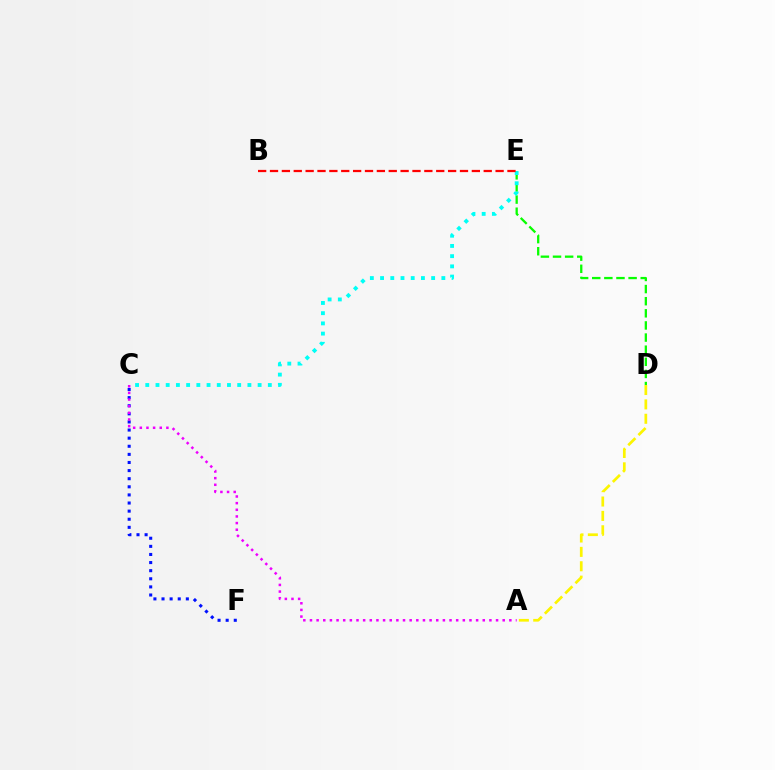{('D', 'E'): [{'color': '#08ff00', 'line_style': 'dashed', 'thickness': 1.65}], ('C', 'F'): [{'color': '#0010ff', 'line_style': 'dotted', 'thickness': 2.2}], ('C', 'E'): [{'color': '#00fff6', 'line_style': 'dotted', 'thickness': 2.77}], ('A', 'C'): [{'color': '#ee00ff', 'line_style': 'dotted', 'thickness': 1.81}], ('B', 'E'): [{'color': '#ff0000', 'line_style': 'dashed', 'thickness': 1.61}], ('A', 'D'): [{'color': '#fcf500', 'line_style': 'dashed', 'thickness': 1.95}]}